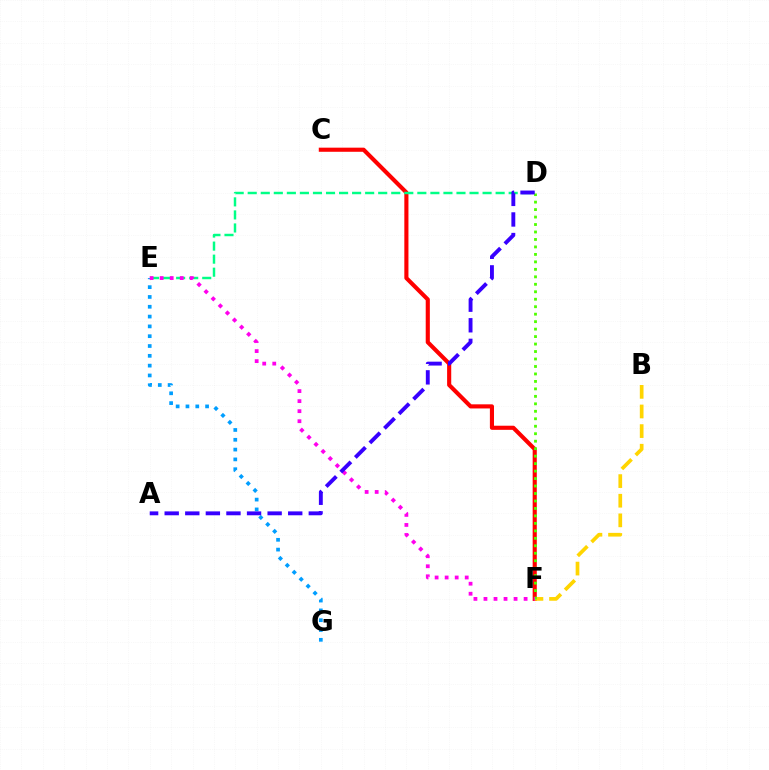{('C', 'F'): [{'color': '#ff0000', 'line_style': 'solid', 'thickness': 2.96}], ('B', 'F'): [{'color': '#ffd500', 'line_style': 'dashed', 'thickness': 2.67}], ('D', 'E'): [{'color': '#00ff86', 'line_style': 'dashed', 'thickness': 1.77}], ('E', 'G'): [{'color': '#009eff', 'line_style': 'dotted', 'thickness': 2.67}], ('D', 'F'): [{'color': '#4fff00', 'line_style': 'dotted', 'thickness': 2.03}], ('E', 'F'): [{'color': '#ff00ed', 'line_style': 'dotted', 'thickness': 2.73}], ('A', 'D'): [{'color': '#3700ff', 'line_style': 'dashed', 'thickness': 2.8}]}